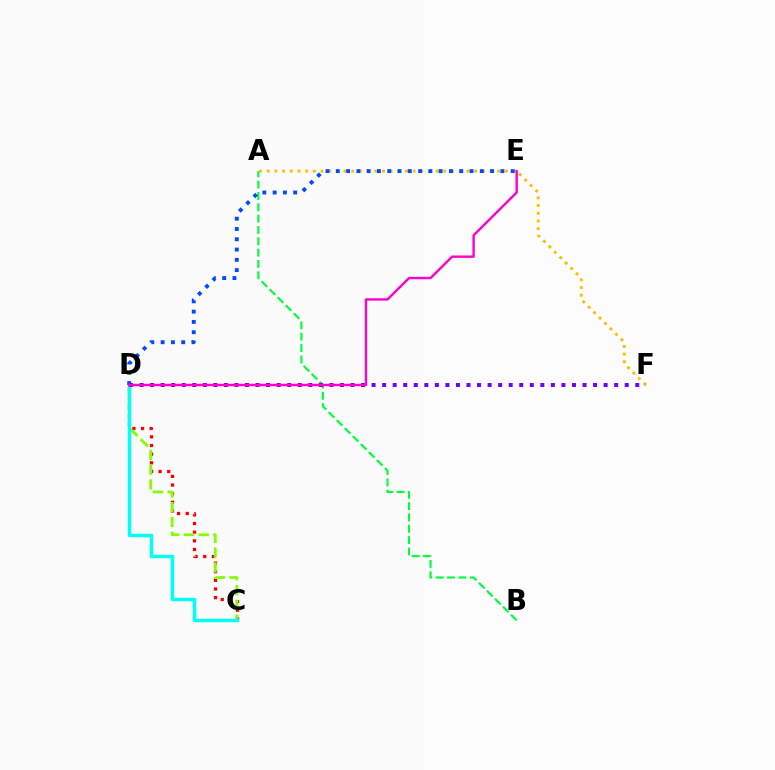{('A', 'F'): [{'color': '#ffbd00', 'line_style': 'dotted', 'thickness': 2.09}], ('C', 'D'): [{'color': '#ff0000', 'line_style': 'dotted', 'thickness': 2.35}, {'color': '#84ff00', 'line_style': 'dashed', 'thickness': 2.0}, {'color': '#00fff6', 'line_style': 'solid', 'thickness': 2.49}], ('A', 'B'): [{'color': '#00ff39', 'line_style': 'dashed', 'thickness': 1.54}], ('D', 'E'): [{'color': '#004bff', 'line_style': 'dotted', 'thickness': 2.79}, {'color': '#ff00cf', 'line_style': 'solid', 'thickness': 1.73}], ('D', 'F'): [{'color': '#7200ff', 'line_style': 'dotted', 'thickness': 2.87}]}